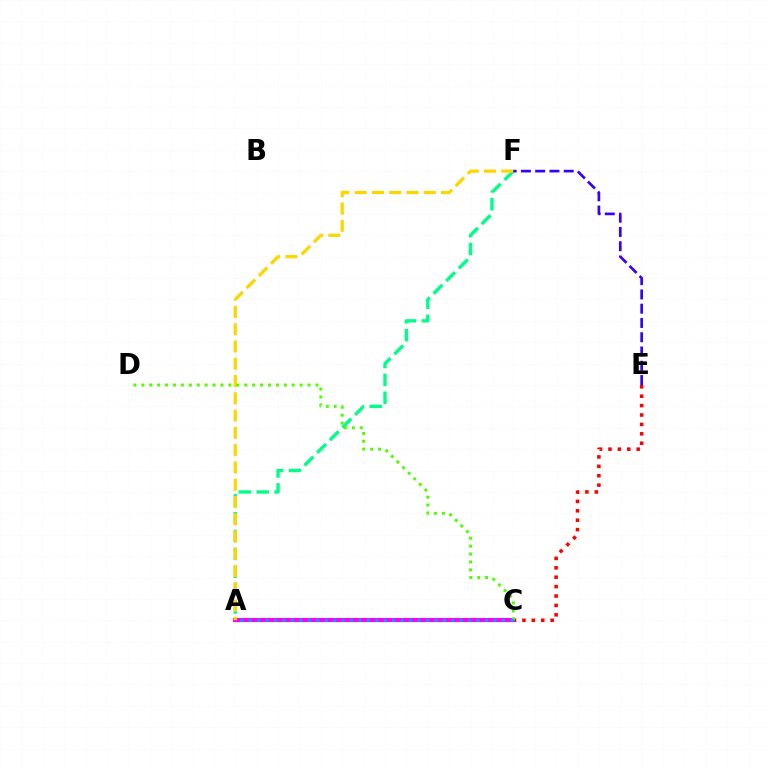{('A', 'F'): [{'color': '#00ff86', 'line_style': 'dashed', 'thickness': 2.43}, {'color': '#ffd500', 'line_style': 'dashed', 'thickness': 2.35}], ('C', 'E'): [{'color': '#ff0000', 'line_style': 'dotted', 'thickness': 2.56}], ('A', 'C'): [{'color': '#ff00ed', 'line_style': 'solid', 'thickness': 3.0}, {'color': '#009eff', 'line_style': 'dotted', 'thickness': 2.29}], ('C', 'D'): [{'color': '#4fff00', 'line_style': 'dotted', 'thickness': 2.15}], ('E', 'F'): [{'color': '#3700ff', 'line_style': 'dashed', 'thickness': 1.94}]}